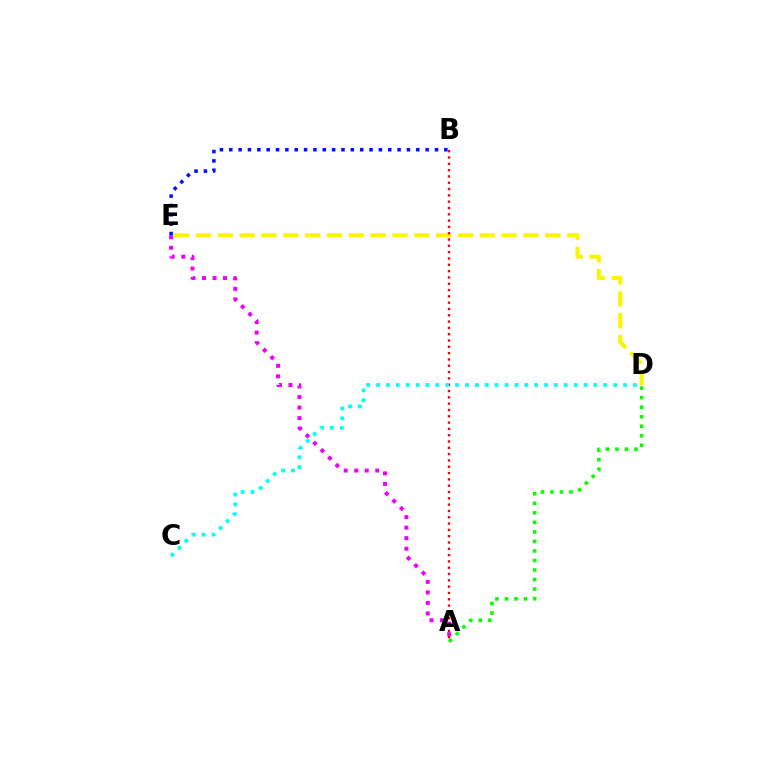{('A', 'E'): [{'color': '#ee00ff', 'line_style': 'dotted', 'thickness': 2.86}], ('D', 'E'): [{'color': '#fcf500', 'line_style': 'dashed', 'thickness': 2.97}], ('B', 'E'): [{'color': '#0010ff', 'line_style': 'dotted', 'thickness': 2.54}], ('A', 'B'): [{'color': '#ff0000', 'line_style': 'dotted', 'thickness': 1.71}], ('A', 'D'): [{'color': '#08ff00', 'line_style': 'dotted', 'thickness': 2.59}], ('C', 'D'): [{'color': '#00fff6', 'line_style': 'dotted', 'thickness': 2.68}]}